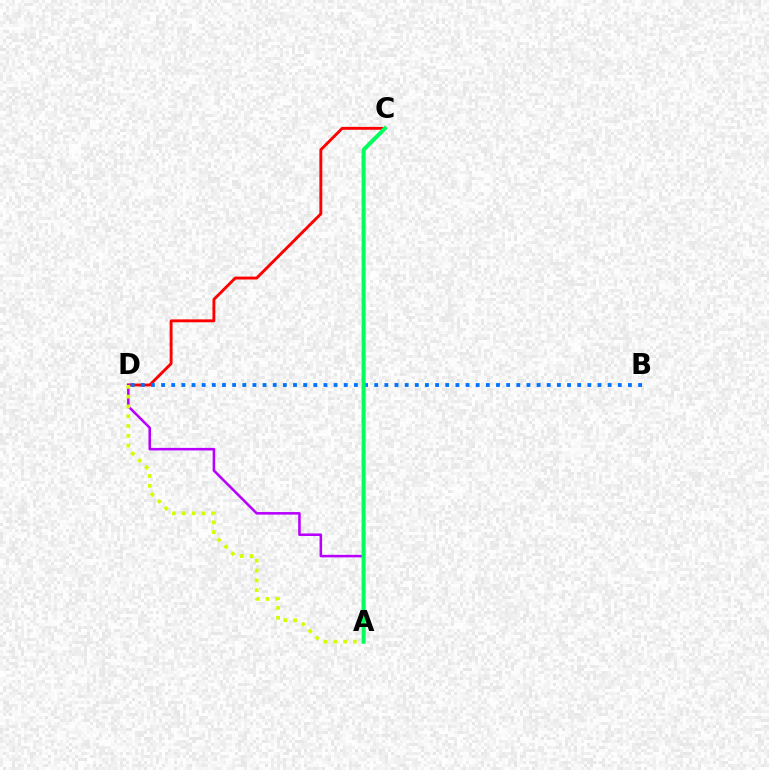{('C', 'D'): [{'color': '#ff0000', 'line_style': 'solid', 'thickness': 2.08}], ('A', 'D'): [{'color': '#b900ff', 'line_style': 'solid', 'thickness': 1.83}, {'color': '#d1ff00', 'line_style': 'dotted', 'thickness': 2.66}], ('B', 'D'): [{'color': '#0074ff', 'line_style': 'dotted', 'thickness': 2.76}], ('A', 'C'): [{'color': '#00ff5c', 'line_style': 'solid', 'thickness': 2.89}]}